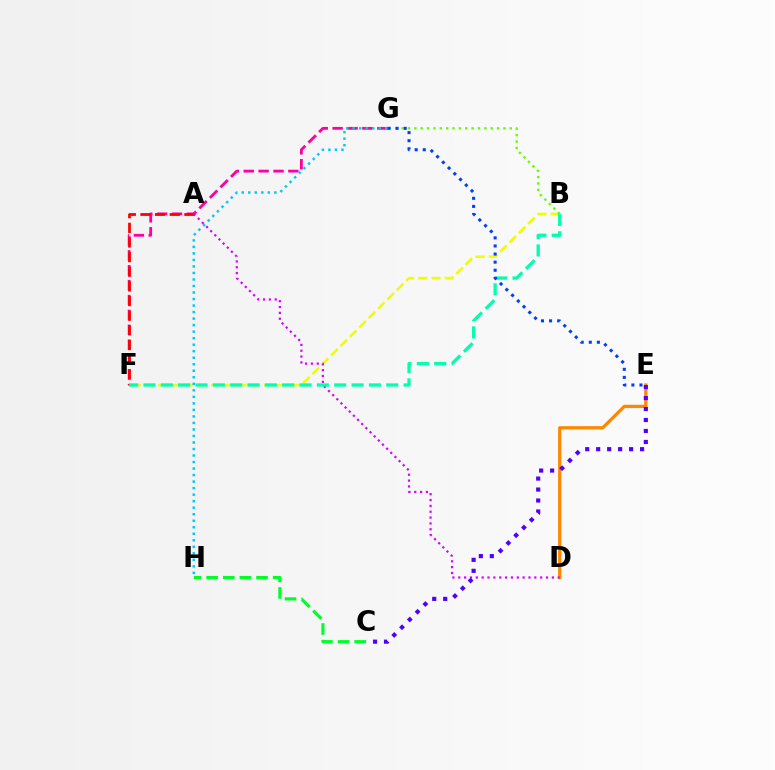{('B', 'F'): [{'color': '#eeff00', 'line_style': 'dashed', 'thickness': 1.8}, {'color': '#00ffaf', 'line_style': 'dashed', 'thickness': 2.36}], ('C', 'H'): [{'color': '#00ff27', 'line_style': 'dashed', 'thickness': 2.26}], ('D', 'E'): [{'color': '#ff8800', 'line_style': 'solid', 'thickness': 2.34}], ('F', 'G'): [{'color': '#ff00a0', 'line_style': 'dashed', 'thickness': 2.02}], ('G', 'H'): [{'color': '#00c7ff', 'line_style': 'dotted', 'thickness': 1.77}], ('B', 'G'): [{'color': '#66ff00', 'line_style': 'dotted', 'thickness': 1.73}], ('A', 'F'): [{'color': '#ff0000', 'line_style': 'dashed', 'thickness': 1.99}], ('A', 'D'): [{'color': '#d600ff', 'line_style': 'dotted', 'thickness': 1.59}], ('C', 'E'): [{'color': '#4f00ff', 'line_style': 'dotted', 'thickness': 2.98}], ('E', 'G'): [{'color': '#003fff', 'line_style': 'dotted', 'thickness': 2.2}]}